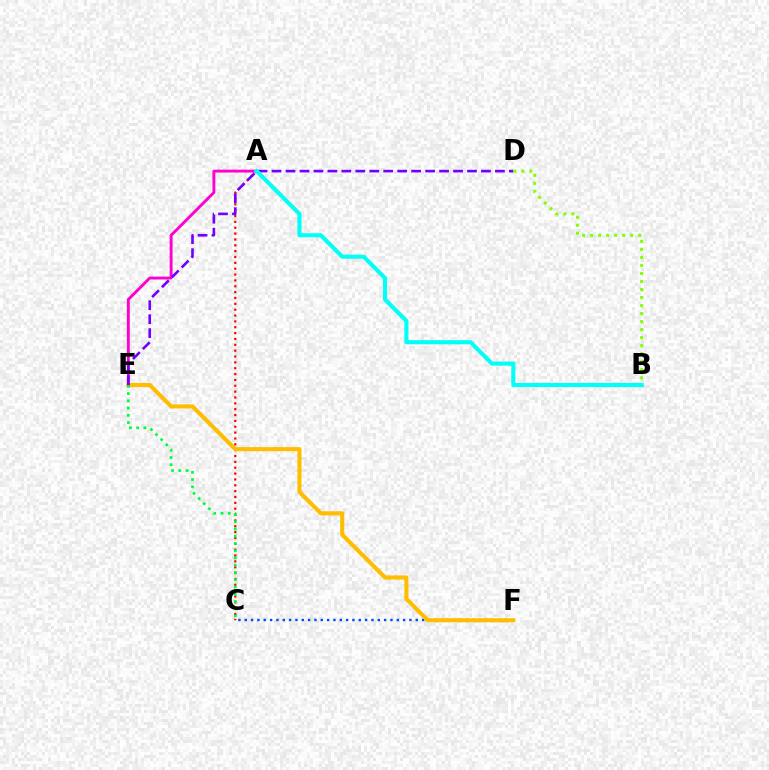{('A', 'C'): [{'color': '#ff0000', 'line_style': 'dotted', 'thickness': 1.59}], ('C', 'F'): [{'color': '#004bff', 'line_style': 'dotted', 'thickness': 1.72}], ('E', 'F'): [{'color': '#ffbd00', 'line_style': 'solid', 'thickness': 2.93}], ('A', 'E'): [{'color': '#ff00cf', 'line_style': 'solid', 'thickness': 2.09}], ('D', 'E'): [{'color': '#7200ff', 'line_style': 'dashed', 'thickness': 1.9}], ('C', 'E'): [{'color': '#00ff39', 'line_style': 'dotted', 'thickness': 1.97}], ('B', 'D'): [{'color': '#84ff00', 'line_style': 'dotted', 'thickness': 2.18}], ('A', 'B'): [{'color': '#00fff6', 'line_style': 'solid', 'thickness': 2.95}]}